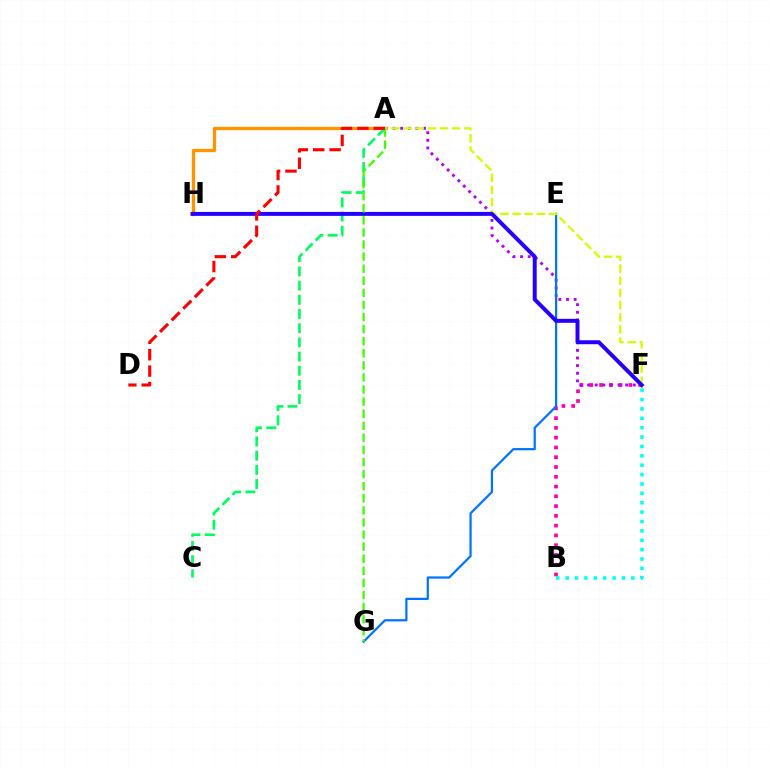{('B', 'F'): [{'color': '#ff00ac', 'line_style': 'dotted', 'thickness': 2.66}, {'color': '#00fff6', 'line_style': 'dotted', 'thickness': 2.55}], ('A', 'F'): [{'color': '#b900ff', 'line_style': 'dotted', 'thickness': 2.07}, {'color': '#d1ff00', 'line_style': 'dashed', 'thickness': 1.65}], ('E', 'G'): [{'color': '#0074ff', 'line_style': 'solid', 'thickness': 1.61}], ('A', 'H'): [{'color': '#ff9400', 'line_style': 'solid', 'thickness': 2.37}], ('A', 'C'): [{'color': '#00ff5c', 'line_style': 'dashed', 'thickness': 1.93}], ('F', 'H'): [{'color': '#2500ff', 'line_style': 'solid', 'thickness': 2.85}], ('A', 'G'): [{'color': '#3dff00', 'line_style': 'dashed', 'thickness': 1.64}], ('A', 'D'): [{'color': '#ff0000', 'line_style': 'dashed', 'thickness': 2.23}]}